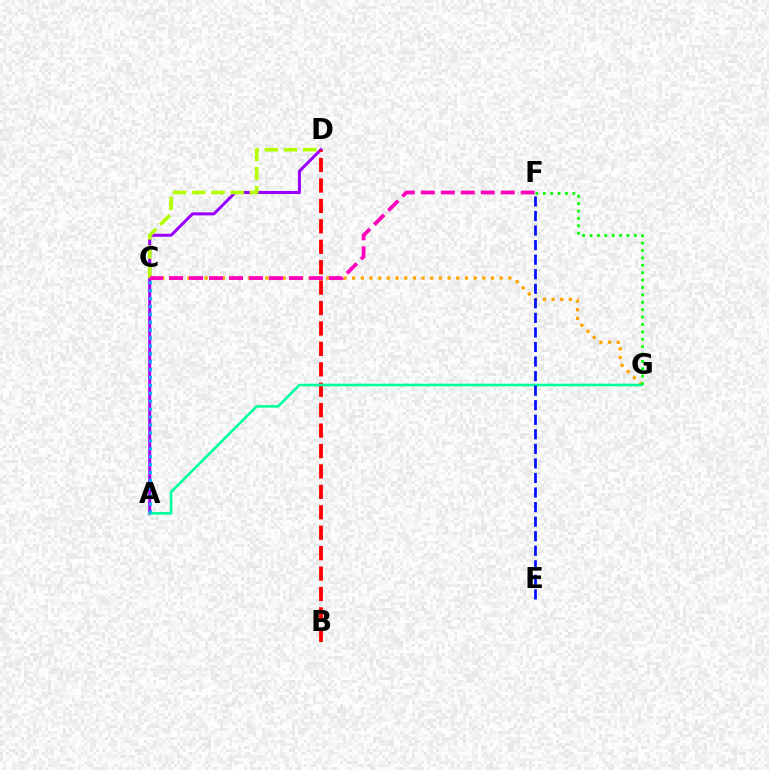{('A', 'D'): [{'color': '#9b00ff', 'line_style': 'solid', 'thickness': 2.16}], ('B', 'D'): [{'color': '#ff0000', 'line_style': 'dashed', 'thickness': 2.77}], ('C', 'D'): [{'color': '#b3ff00', 'line_style': 'dashed', 'thickness': 2.61}], ('C', 'G'): [{'color': '#ffa500', 'line_style': 'dotted', 'thickness': 2.36}], ('A', 'G'): [{'color': '#00ff9d', 'line_style': 'solid', 'thickness': 1.88}], ('F', 'G'): [{'color': '#08ff00', 'line_style': 'dotted', 'thickness': 2.01}], ('C', 'F'): [{'color': '#ff00bd', 'line_style': 'dashed', 'thickness': 2.71}], ('A', 'C'): [{'color': '#00b5ff', 'line_style': 'dotted', 'thickness': 2.15}], ('E', 'F'): [{'color': '#0010ff', 'line_style': 'dashed', 'thickness': 1.98}]}